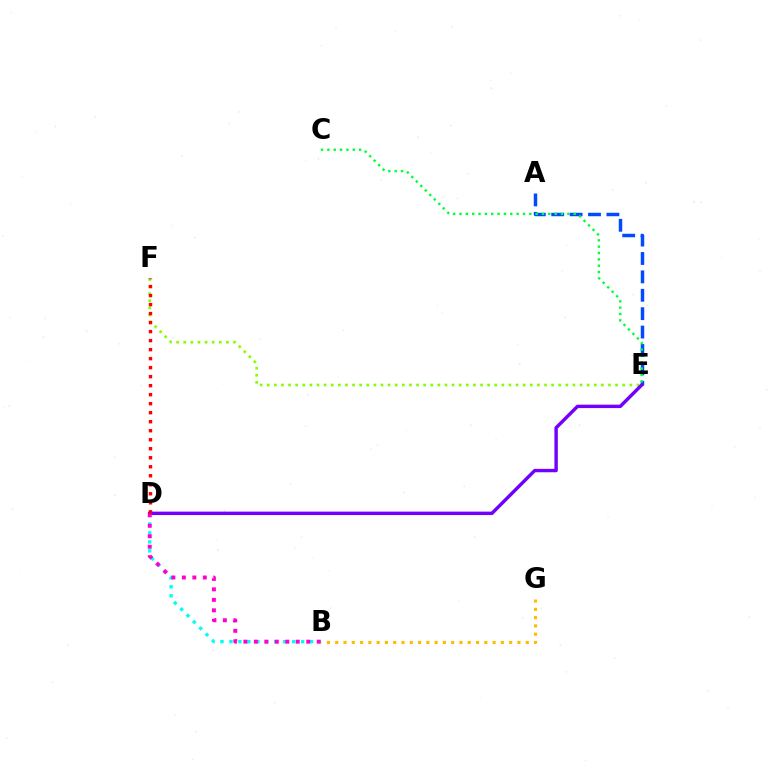{('A', 'E'): [{'color': '#004bff', 'line_style': 'dashed', 'thickness': 2.5}], ('C', 'E'): [{'color': '#00ff39', 'line_style': 'dotted', 'thickness': 1.72}], ('B', 'D'): [{'color': '#00fff6', 'line_style': 'dotted', 'thickness': 2.43}, {'color': '#ff00cf', 'line_style': 'dotted', 'thickness': 2.85}], ('E', 'F'): [{'color': '#84ff00', 'line_style': 'dotted', 'thickness': 1.93}], ('D', 'E'): [{'color': '#7200ff', 'line_style': 'solid', 'thickness': 2.46}], ('B', 'G'): [{'color': '#ffbd00', 'line_style': 'dotted', 'thickness': 2.25}], ('D', 'F'): [{'color': '#ff0000', 'line_style': 'dotted', 'thickness': 2.45}]}